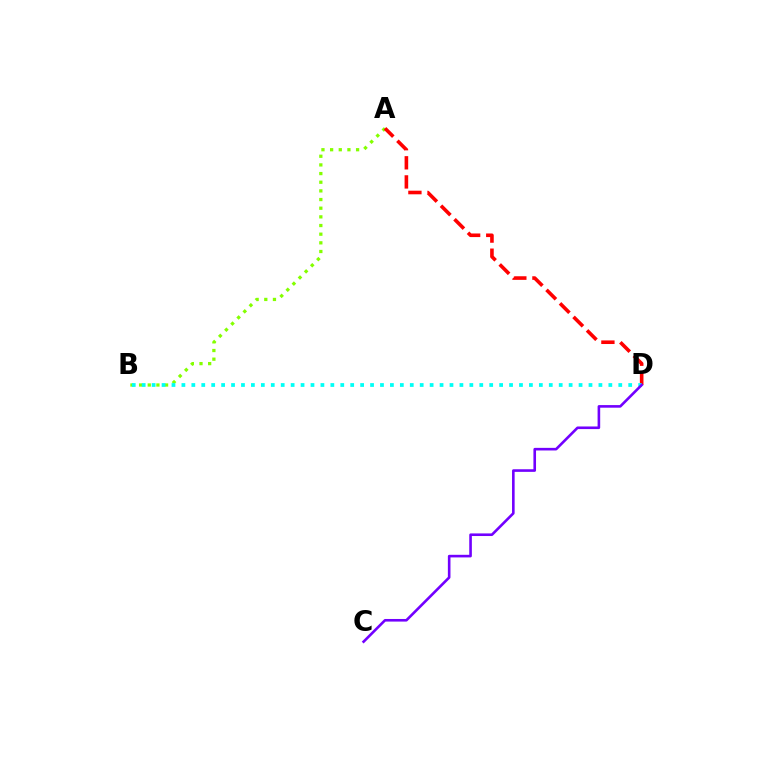{('A', 'B'): [{'color': '#84ff00', 'line_style': 'dotted', 'thickness': 2.35}], ('A', 'D'): [{'color': '#ff0000', 'line_style': 'dashed', 'thickness': 2.6}], ('B', 'D'): [{'color': '#00fff6', 'line_style': 'dotted', 'thickness': 2.7}], ('C', 'D'): [{'color': '#7200ff', 'line_style': 'solid', 'thickness': 1.88}]}